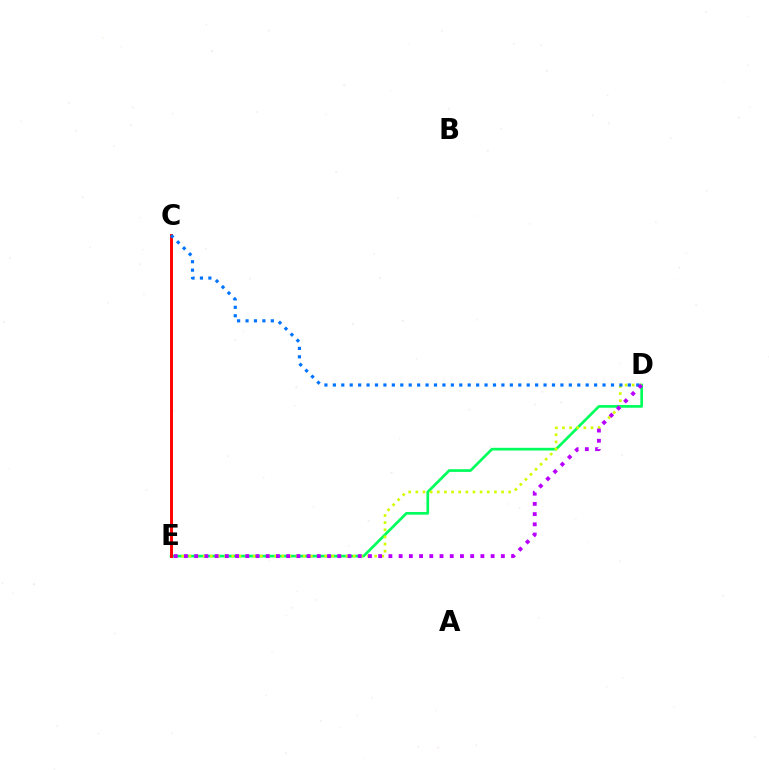{('D', 'E'): [{'color': '#00ff5c', 'line_style': 'solid', 'thickness': 1.94}, {'color': '#d1ff00', 'line_style': 'dotted', 'thickness': 1.94}, {'color': '#b900ff', 'line_style': 'dotted', 'thickness': 2.78}], ('C', 'E'): [{'color': '#ff0000', 'line_style': 'solid', 'thickness': 2.1}], ('C', 'D'): [{'color': '#0074ff', 'line_style': 'dotted', 'thickness': 2.29}]}